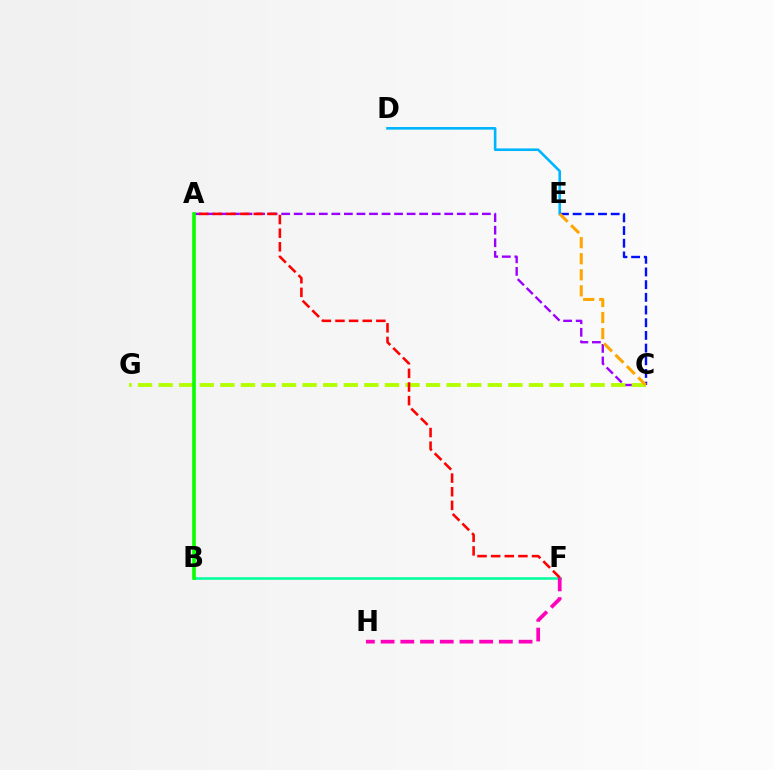{('A', 'C'): [{'color': '#9b00ff', 'line_style': 'dashed', 'thickness': 1.7}], ('B', 'F'): [{'color': '#00ff9d', 'line_style': 'solid', 'thickness': 1.83}], ('D', 'E'): [{'color': '#00b5ff', 'line_style': 'solid', 'thickness': 1.88}], ('C', 'G'): [{'color': '#b3ff00', 'line_style': 'dashed', 'thickness': 2.79}], ('F', 'H'): [{'color': '#ff00bd', 'line_style': 'dashed', 'thickness': 2.68}], ('C', 'E'): [{'color': '#0010ff', 'line_style': 'dashed', 'thickness': 1.72}, {'color': '#ffa500', 'line_style': 'dashed', 'thickness': 2.18}], ('A', 'F'): [{'color': '#ff0000', 'line_style': 'dashed', 'thickness': 1.85}], ('A', 'B'): [{'color': '#08ff00', 'line_style': 'solid', 'thickness': 2.61}]}